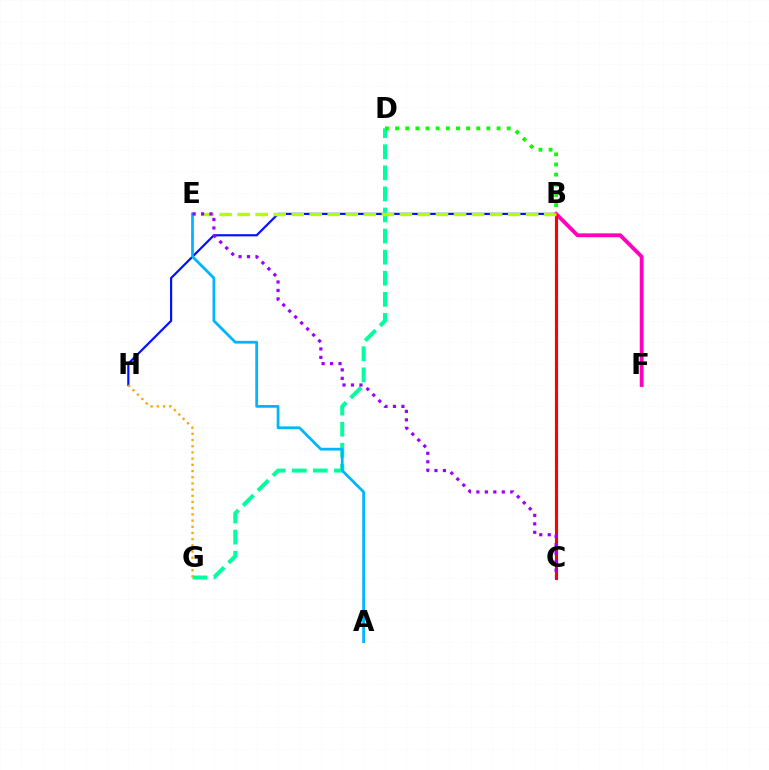{('B', 'H'): [{'color': '#0010ff', 'line_style': 'solid', 'thickness': 1.56}], ('B', 'F'): [{'color': '#ff00bd', 'line_style': 'solid', 'thickness': 2.78}], ('B', 'C'): [{'color': '#ff0000', 'line_style': 'solid', 'thickness': 2.27}], ('D', 'G'): [{'color': '#00ff9d', 'line_style': 'dashed', 'thickness': 2.86}], ('B', 'E'): [{'color': '#b3ff00', 'line_style': 'dashed', 'thickness': 2.45}], ('B', 'D'): [{'color': '#08ff00', 'line_style': 'dotted', 'thickness': 2.76}], ('G', 'H'): [{'color': '#ffa500', 'line_style': 'dotted', 'thickness': 1.68}], ('A', 'E'): [{'color': '#00b5ff', 'line_style': 'solid', 'thickness': 1.98}], ('C', 'E'): [{'color': '#9b00ff', 'line_style': 'dotted', 'thickness': 2.3}]}